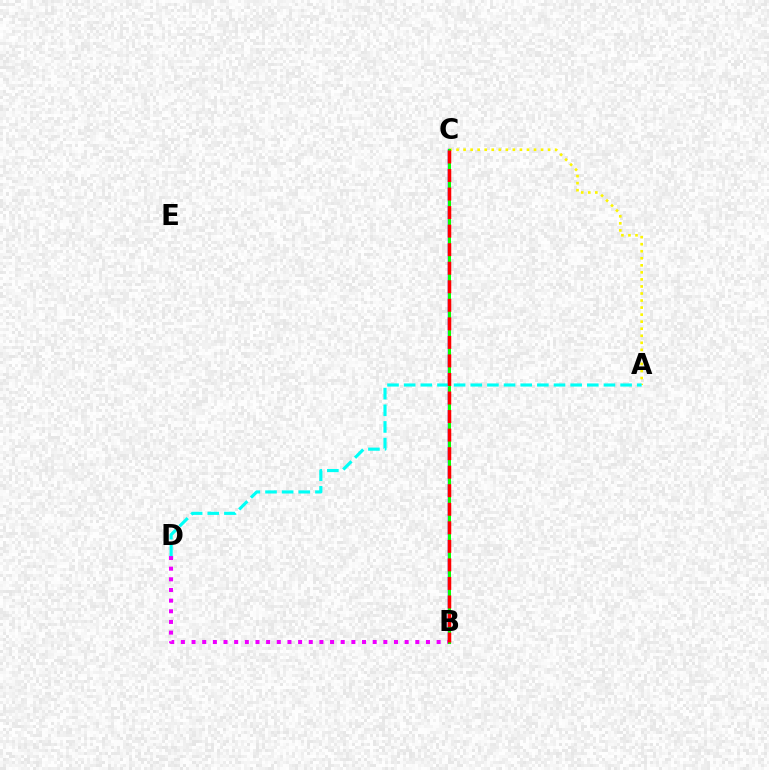{('B', 'C'): [{'color': '#0010ff', 'line_style': 'solid', 'thickness': 1.73}, {'color': '#08ff00', 'line_style': 'solid', 'thickness': 2.15}, {'color': '#ff0000', 'line_style': 'dashed', 'thickness': 2.52}], ('B', 'D'): [{'color': '#ee00ff', 'line_style': 'dotted', 'thickness': 2.89}], ('A', 'C'): [{'color': '#fcf500', 'line_style': 'dotted', 'thickness': 1.91}], ('A', 'D'): [{'color': '#00fff6', 'line_style': 'dashed', 'thickness': 2.26}]}